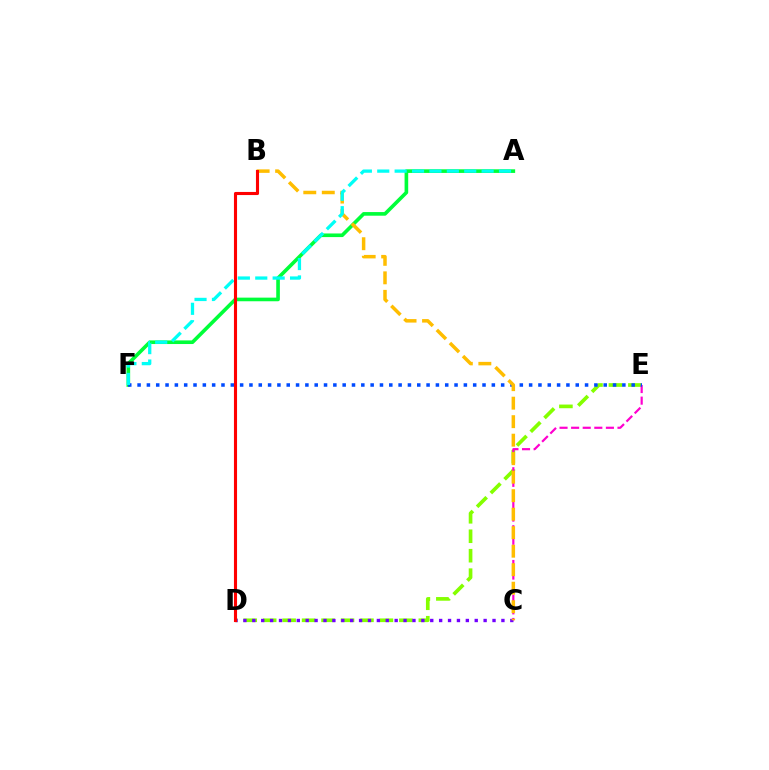{('D', 'E'): [{'color': '#84ff00', 'line_style': 'dashed', 'thickness': 2.64}], ('A', 'F'): [{'color': '#00ff39', 'line_style': 'solid', 'thickness': 2.61}, {'color': '#00fff6', 'line_style': 'dashed', 'thickness': 2.36}], ('C', 'E'): [{'color': '#ff00cf', 'line_style': 'dashed', 'thickness': 1.57}], ('C', 'D'): [{'color': '#7200ff', 'line_style': 'dotted', 'thickness': 2.42}], ('E', 'F'): [{'color': '#004bff', 'line_style': 'dotted', 'thickness': 2.53}], ('B', 'C'): [{'color': '#ffbd00', 'line_style': 'dashed', 'thickness': 2.51}], ('B', 'D'): [{'color': '#ff0000', 'line_style': 'solid', 'thickness': 2.23}]}